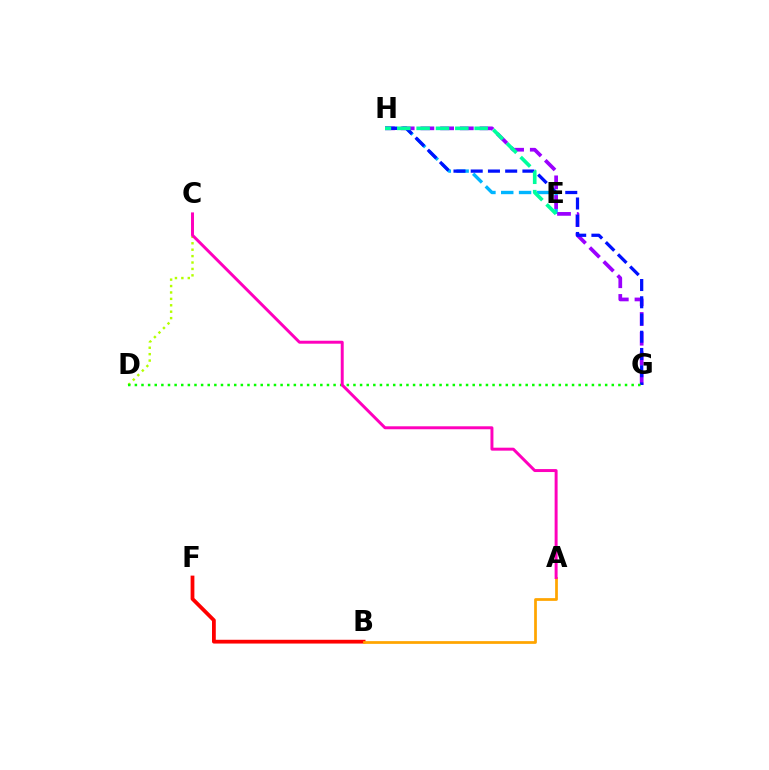{('E', 'H'): [{'color': '#00b5ff', 'line_style': 'dashed', 'thickness': 2.42}, {'color': '#00ff9d', 'line_style': 'dashed', 'thickness': 2.63}], ('G', 'H'): [{'color': '#9b00ff', 'line_style': 'dashed', 'thickness': 2.68}, {'color': '#0010ff', 'line_style': 'dashed', 'thickness': 2.34}], ('C', 'D'): [{'color': '#b3ff00', 'line_style': 'dotted', 'thickness': 1.74}], ('B', 'F'): [{'color': '#ff0000', 'line_style': 'solid', 'thickness': 2.72}], ('A', 'B'): [{'color': '#ffa500', 'line_style': 'solid', 'thickness': 1.97}], ('D', 'G'): [{'color': '#08ff00', 'line_style': 'dotted', 'thickness': 1.8}], ('A', 'C'): [{'color': '#ff00bd', 'line_style': 'solid', 'thickness': 2.13}]}